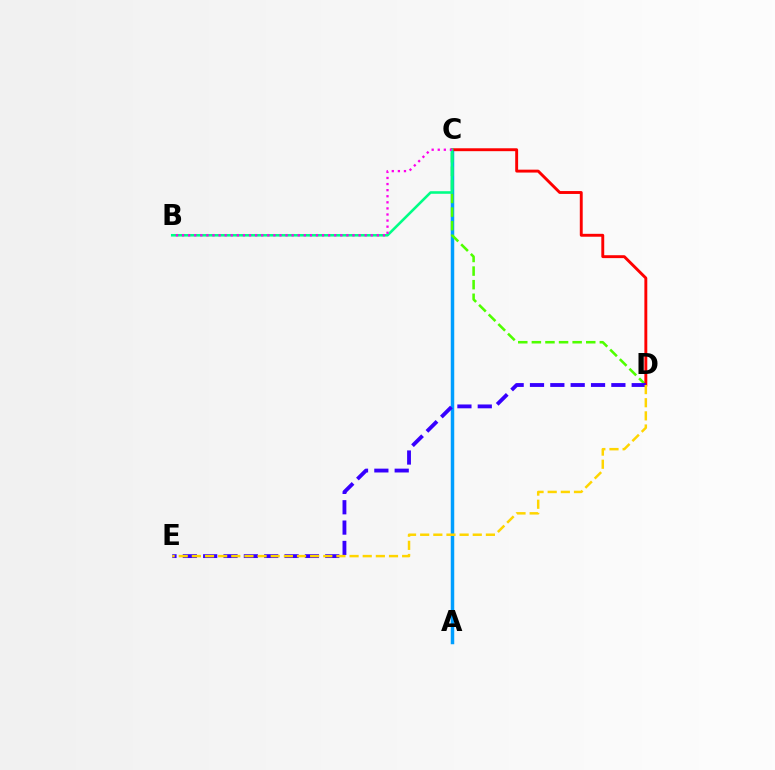{('A', 'C'): [{'color': '#009eff', 'line_style': 'solid', 'thickness': 2.5}], ('C', 'D'): [{'color': '#4fff00', 'line_style': 'dashed', 'thickness': 1.85}, {'color': '#ff0000', 'line_style': 'solid', 'thickness': 2.09}], ('B', 'C'): [{'color': '#00ff86', 'line_style': 'solid', 'thickness': 1.86}, {'color': '#ff00ed', 'line_style': 'dotted', 'thickness': 1.65}], ('D', 'E'): [{'color': '#3700ff', 'line_style': 'dashed', 'thickness': 2.76}, {'color': '#ffd500', 'line_style': 'dashed', 'thickness': 1.79}]}